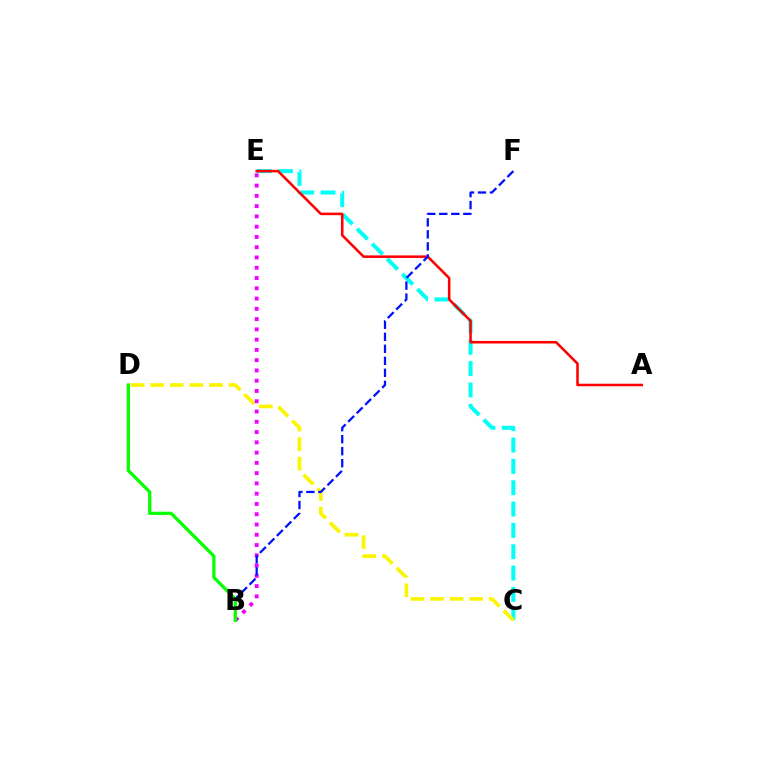{('C', 'E'): [{'color': '#00fff6', 'line_style': 'dashed', 'thickness': 2.9}], ('C', 'D'): [{'color': '#fcf500', 'line_style': 'dashed', 'thickness': 2.66}], ('A', 'E'): [{'color': '#ff0000', 'line_style': 'solid', 'thickness': 1.84}], ('B', 'E'): [{'color': '#ee00ff', 'line_style': 'dotted', 'thickness': 2.79}], ('B', 'F'): [{'color': '#0010ff', 'line_style': 'dashed', 'thickness': 1.63}], ('B', 'D'): [{'color': '#08ff00', 'line_style': 'solid', 'thickness': 2.35}]}